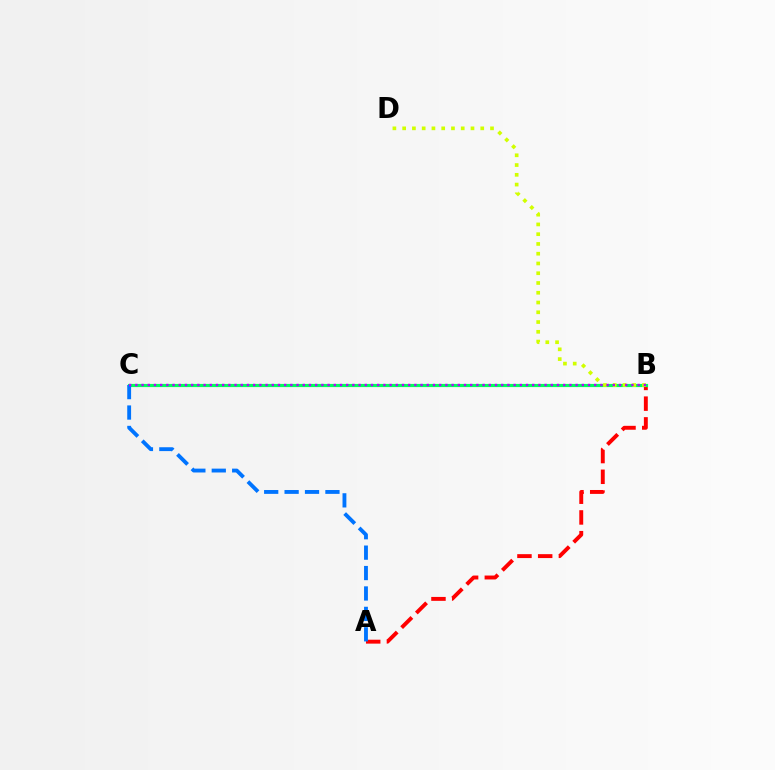{('A', 'B'): [{'color': '#ff0000', 'line_style': 'dashed', 'thickness': 2.82}], ('B', 'C'): [{'color': '#00ff5c', 'line_style': 'solid', 'thickness': 2.28}, {'color': '#b900ff', 'line_style': 'dotted', 'thickness': 1.68}], ('B', 'D'): [{'color': '#d1ff00', 'line_style': 'dotted', 'thickness': 2.65}], ('A', 'C'): [{'color': '#0074ff', 'line_style': 'dashed', 'thickness': 2.77}]}